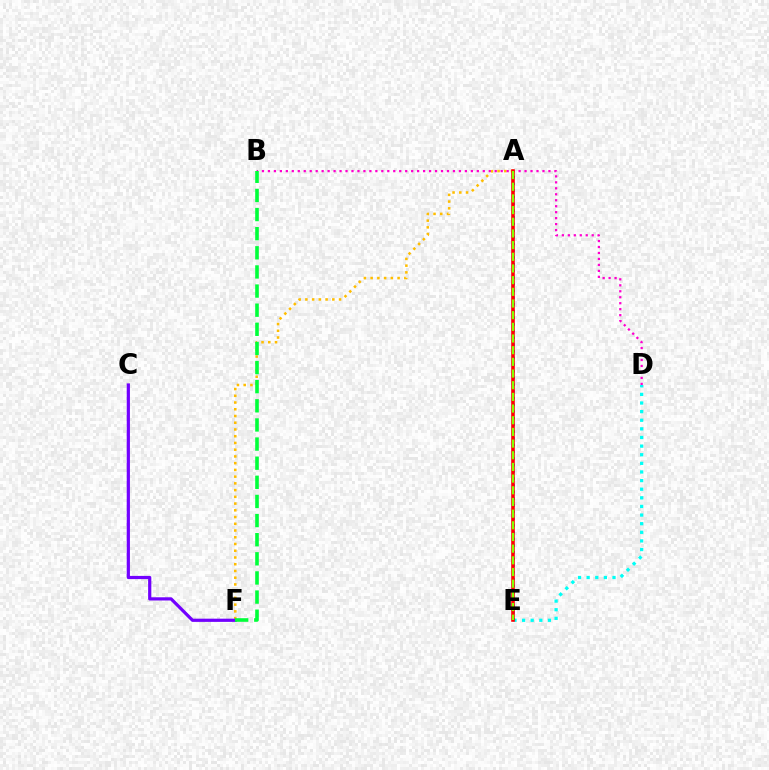{('A', 'F'): [{'color': '#ffbd00', 'line_style': 'dotted', 'thickness': 1.83}], ('C', 'F'): [{'color': '#7200ff', 'line_style': 'solid', 'thickness': 2.31}], ('D', 'E'): [{'color': '#00fff6', 'line_style': 'dotted', 'thickness': 2.34}], ('A', 'E'): [{'color': '#004bff', 'line_style': 'dotted', 'thickness': 1.82}, {'color': '#ff0000', 'line_style': 'solid', 'thickness': 2.58}, {'color': '#84ff00', 'line_style': 'dashed', 'thickness': 1.59}], ('B', 'D'): [{'color': '#ff00cf', 'line_style': 'dotted', 'thickness': 1.62}], ('B', 'F'): [{'color': '#00ff39', 'line_style': 'dashed', 'thickness': 2.6}]}